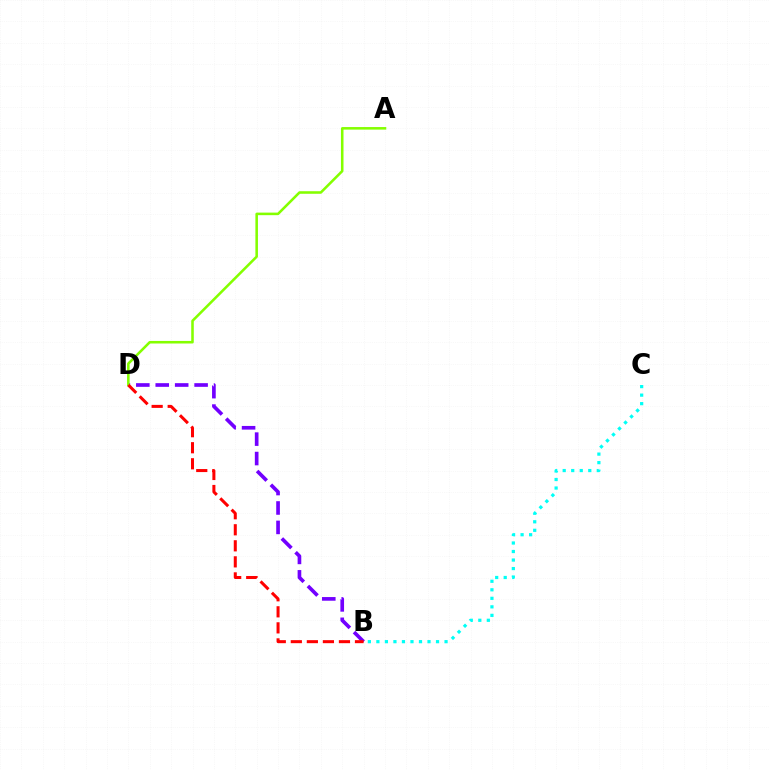{('B', 'D'): [{'color': '#7200ff', 'line_style': 'dashed', 'thickness': 2.64}, {'color': '#ff0000', 'line_style': 'dashed', 'thickness': 2.18}], ('A', 'D'): [{'color': '#84ff00', 'line_style': 'solid', 'thickness': 1.84}], ('B', 'C'): [{'color': '#00fff6', 'line_style': 'dotted', 'thickness': 2.32}]}